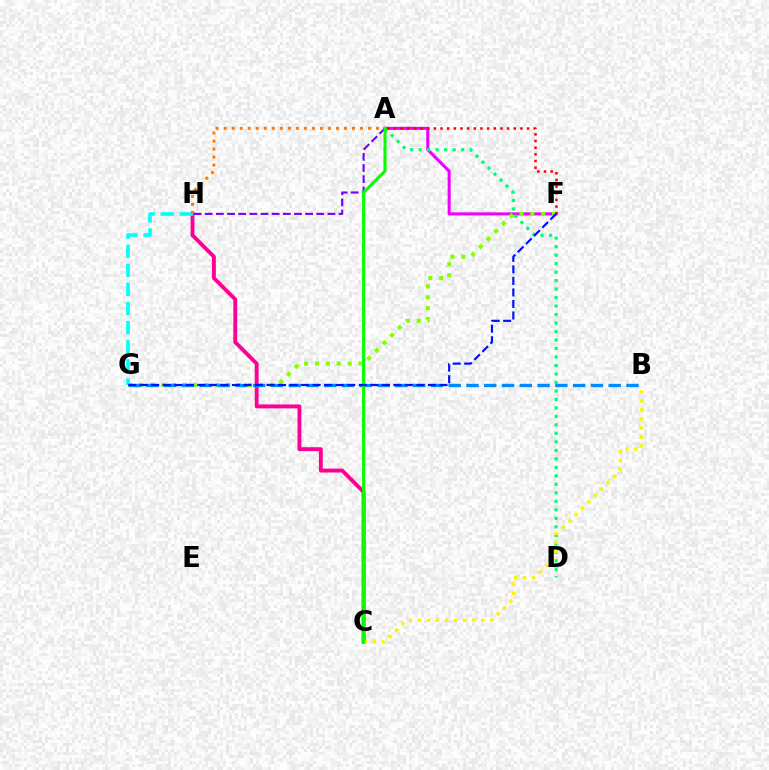{('A', 'F'): [{'color': '#ee00ff', 'line_style': 'solid', 'thickness': 2.19}, {'color': '#ff0000', 'line_style': 'dotted', 'thickness': 1.81}], ('C', 'H'): [{'color': '#ff0094', 'line_style': 'solid', 'thickness': 2.8}], ('A', 'D'): [{'color': '#00ff74', 'line_style': 'dotted', 'thickness': 2.31}], ('F', 'G'): [{'color': '#84ff00', 'line_style': 'dotted', 'thickness': 2.95}, {'color': '#0010ff', 'line_style': 'dashed', 'thickness': 1.57}], ('A', 'H'): [{'color': '#7200ff', 'line_style': 'dashed', 'thickness': 1.52}, {'color': '#ff7c00', 'line_style': 'dotted', 'thickness': 2.18}], ('B', 'C'): [{'color': '#fcf500', 'line_style': 'dotted', 'thickness': 2.45}], ('G', 'H'): [{'color': '#00fff6', 'line_style': 'dashed', 'thickness': 2.6}], ('B', 'G'): [{'color': '#008cff', 'line_style': 'dashed', 'thickness': 2.42}], ('A', 'C'): [{'color': '#08ff00', 'line_style': 'solid', 'thickness': 2.23}]}